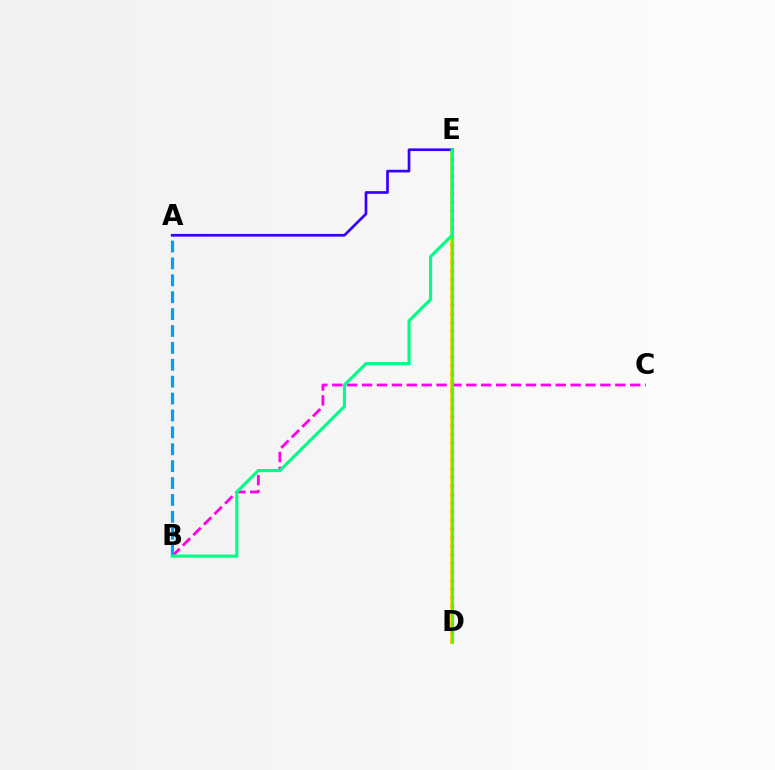{('B', 'C'): [{'color': '#ff00ed', 'line_style': 'dashed', 'thickness': 2.02}], ('D', 'E'): [{'color': '#ffd500', 'line_style': 'solid', 'thickness': 2.66}, {'color': '#ff0000', 'line_style': 'dotted', 'thickness': 2.34}, {'color': '#4fff00', 'line_style': 'solid', 'thickness': 2.11}], ('A', 'B'): [{'color': '#009eff', 'line_style': 'dashed', 'thickness': 2.3}], ('A', 'E'): [{'color': '#3700ff', 'line_style': 'solid', 'thickness': 1.94}], ('B', 'E'): [{'color': '#00ff86', 'line_style': 'solid', 'thickness': 2.25}]}